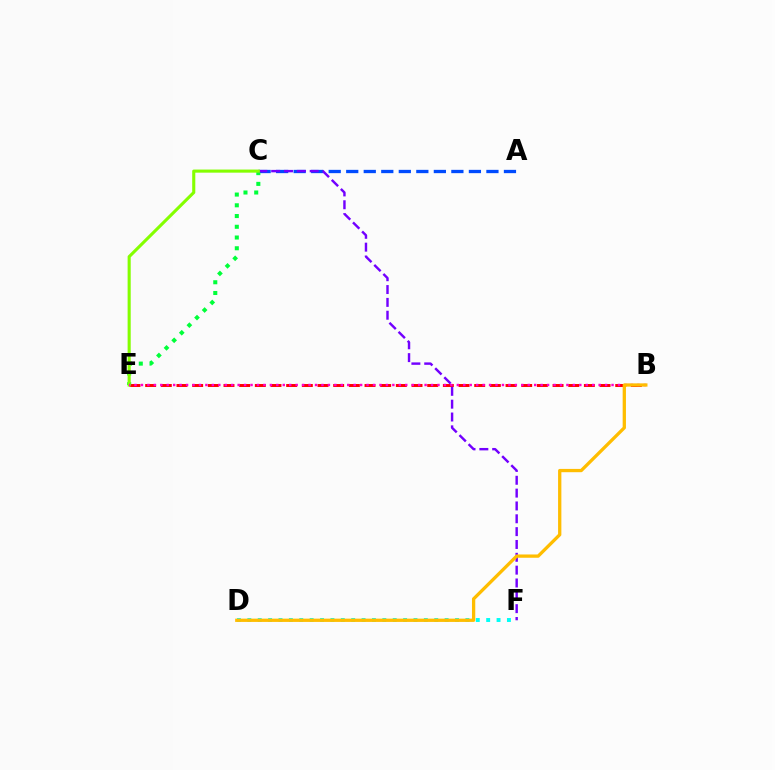{('B', 'E'): [{'color': '#ff0000', 'line_style': 'dashed', 'thickness': 2.13}, {'color': '#ff00cf', 'line_style': 'dotted', 'thickness': 1.75}], ('A', 'C'): [{'color': '#004bff', 'line_style': 'dashed', 'thickness': 2.38}], ('D', 'F'): [{'color': '#00fff6', 'line_style': 'dotted', 'thickness': 2.82}], ('C', 'E'): [{'color': '#00ff39', 'line_style': 'dotted', 'thickness': 2.92}, {'color': '#84ff00', 'line_style': 'solid', 'thickness': 2.23}], ('C', 'F'): [{'color': '#7200ff', 'line_style': 'dashed', 'thickness': 1.74}], ('B', 'D'): [{'color': '#ffbd00', 'line_style': 'solid', 'thickness': 2.37}]}